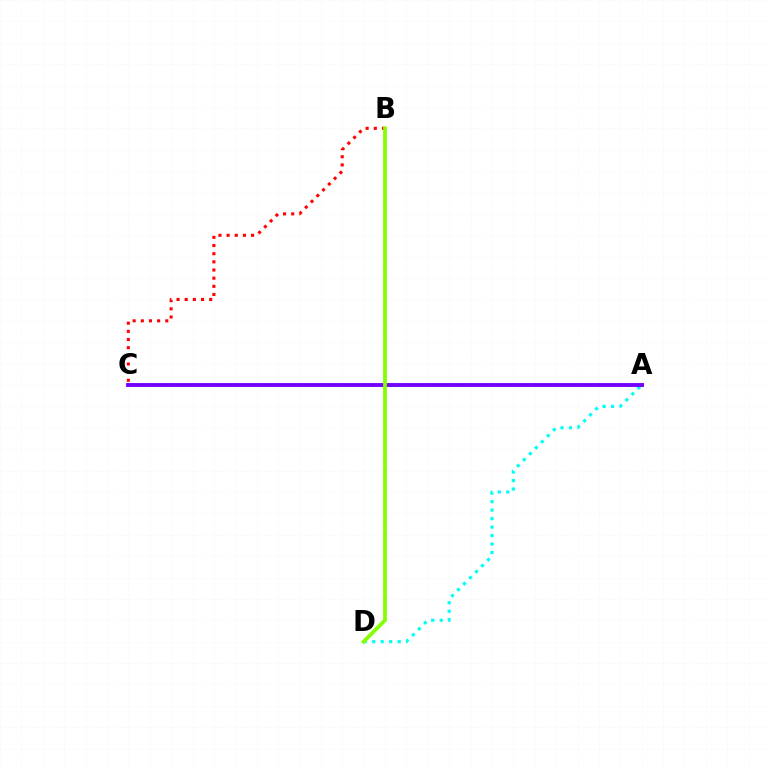{('B', 'C'): [{'color': '#ff0000', 'line_style': 'dotted', 'thickness': 2.22}], ('A', 'D'): [{'color': '#00fff6', 'line_style': 'dotted', 'thickness': 2.31}], ('A', 'C'): [{'color': '#7200ff', 'line_style': 'solid', 'thickness': 2.79}], ('B', 'D'): [{'color': '#84ff00', 'line_style': 'solid', 'thickness': 2.69}]}